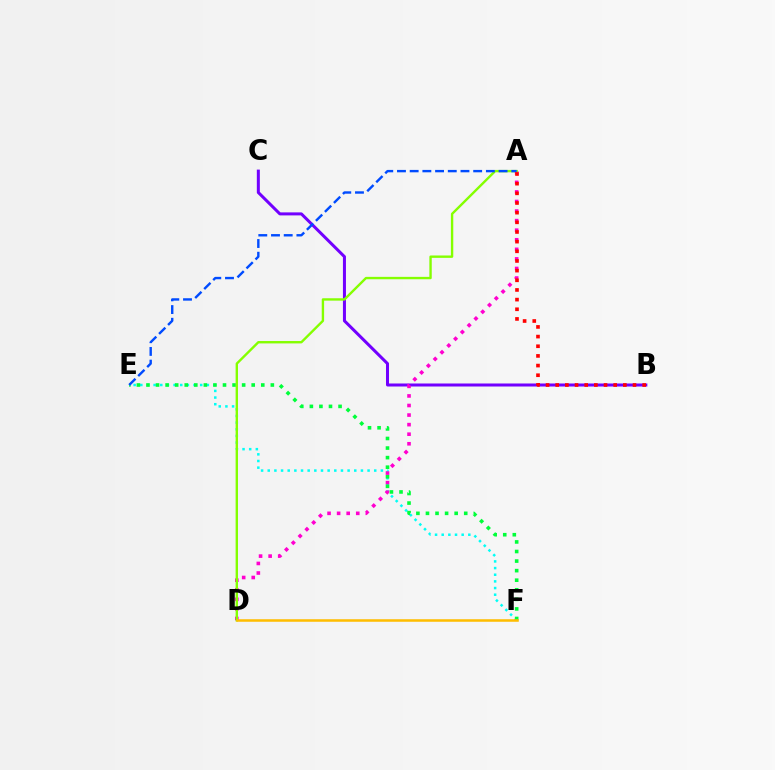{('E', 'F'): [{'color': '#00fff6', 'line_style': 'dotted', 'thickness': 1.81}, {'color': '#00ff39', 'line_style': 'dotted', 'thickness': 2.6}], ('B', 'C'): [{'color': '#7200ff', 'line_style': 'solid', 'thickness': 2.17}], ('A', 'D'): [{'color': '#ff00cf', 'line_style': 'dotted', 'thickness': 2.6}, {'color': '#84ff00', 'line_style': 'solid', 'thickness': 1.72}], ('A', 'E'): [{'color': '#004bff', 'line_style': 'dashed', 'thickness': 1.73}], ('A', 'B'): [{'color': '#ff0000', 'line_style': 'dotted', 'thickness': 2.63}], ('D', 'F'): [{'color': '#ffbd00', 'line_style': 'solid', 'thickness': 1.82}]}